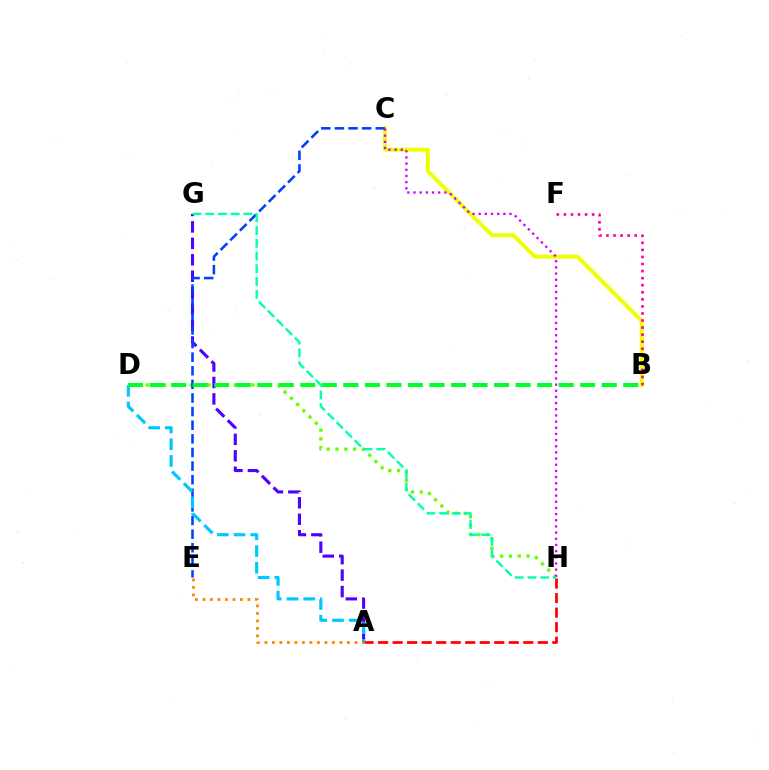{('D', 'H'): [{'color': '#66ff00', 'line_style': 'dotted', 'thickness': 2.39}], ('A', 'E'): [{'color': '#ff8800', 'line_style': 'dotted', 'thickness': 2.04}], ('B', 'C'): [{'color': '#eeff00', 'line_style': 'solid', 'thickness': 2.83}], ('A', 'G'): [{'color': '#4f00ff', 'line_style': 'dashed', 'thickness': 2.23}], ('C', 'E'): [{'color': '#003fff', 'line_style': 'dashed', 'thickness': 1.85}], ('B', 'F'): [{'color': '#ff00a0', 'line_style': 'dotted', 'thickness': 1.92}], ('C', 'H'): [{'color': '#d600ff', 'line_style': 'dotted', 'thickness': 1.68}], ('A', 'H'): [{'color': '#ff0000', 'line_style': 'dashed', 'thickness': 1.97}], ('G', 'H'): [{'color': '#00ffaf', 'line_style': 'dashed', 'thickness': 1.73}], ('A', 'D'): [{'color': '#00c7ff', 'line_style': 'dashed', 'thickness': 2.27}], ('B', 'D'): [{'color': '#00ff27', 'line_style': 'dashed', 'thickness': 2.93}]}